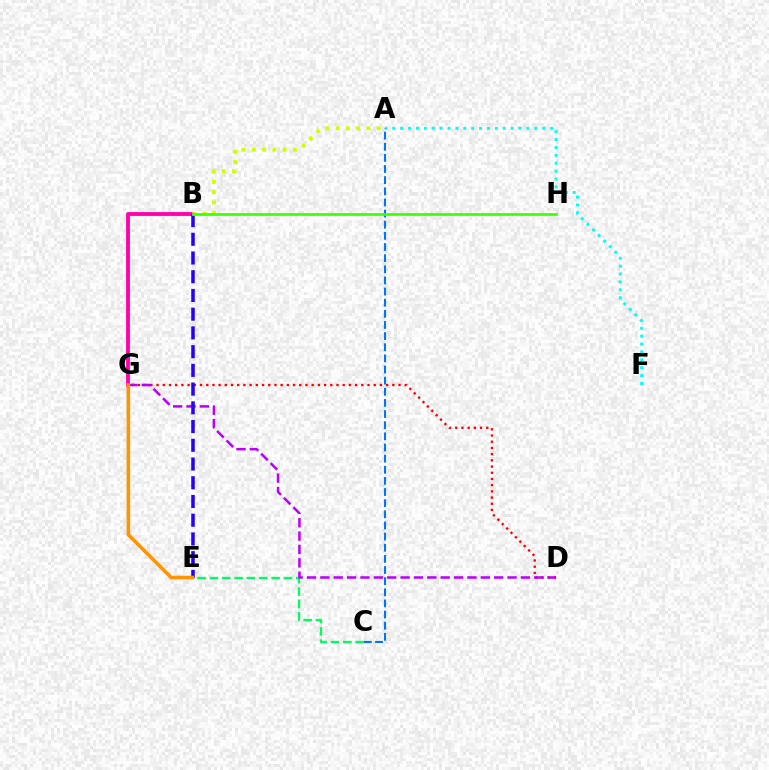{('C', 'E'): [{'color': '#00ff5c', 'line_style': 'dashed', 'thickness': 1.68}], ('D', 'G'): [{'color': '#ff0000', 'line_style': 'dotted', 'thickness': 1.69}, {'color': '#b900ff', 'line_style': 'dashed', 'thickness': 1.82}], ('B', 'G'): [{'color': '#ff00ac', 'line_style': 'solid', 'thickness': 2.76}], ('B', 'E'): [{'color': '#2500ff', 'line_style': 'dashed', 'thickness': 2.54}], ('A', 'F'): [{'color': '#00fff6', 'line_style': 'dotted', 'thickness': 2.14}], ('A', 'C'): [{'color': '#0074ff', 'line_style': 'dashed', 'thickness': 1.51}], ('E', 'G'): [{'color': '#ff9400', 'line_style': 'solid', 'thickness': 2.57}], ('A', 'B'): [{'color': '#d1ff00', 'line_style': 'dotted', 'thickness': 2.8}], ('B', 'H'): [{'color': '#3dff00', 'line_style': 'solid', 'thickness': 1.92}]}